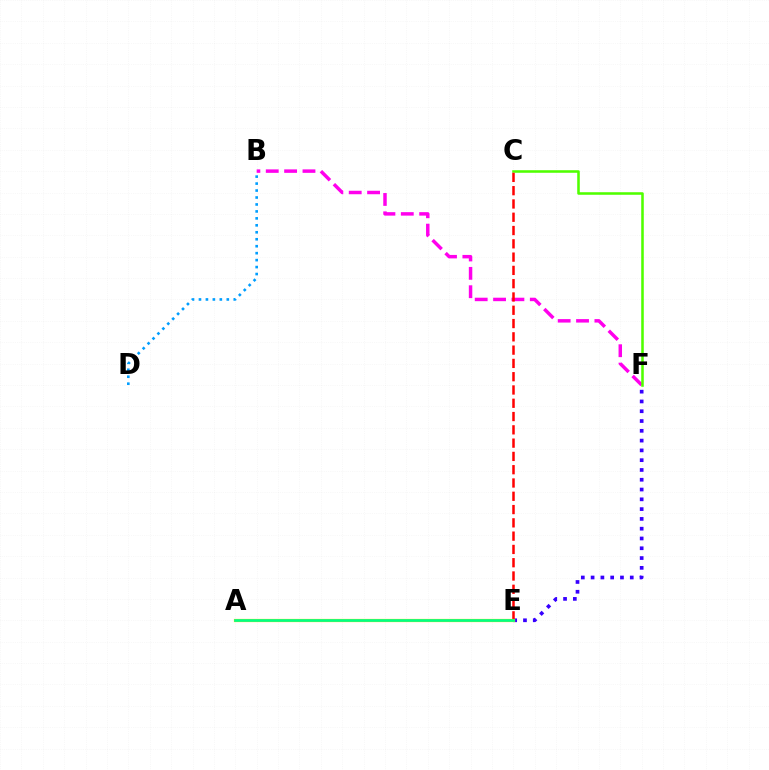{('B', 'F'): [{'color': '#ff00ed', 'line_style': 'dashed', 'thickness': 2.5}], ('E', 'F'): [{'color': '#3700ff', 'line_style': 'dotted', 'thickness': 2.66}], ('B', 'D'): [{'color': '#009eff', 'line_style': 'dotted', 'thickness': 1.89}], ('C', 'F'): [{'color': '#4fff00', 'line_style': 'solid', 'thickness': 1.84}], ('C', 'E'): [{'color': '#ff0000', 'line_style': 'dashed', 'thickness': 1.81}], ('A', 'E'): [{'color': '#ffd500', 'line_style': 'solid', 'thickness': 2.32}, {'color': '#00ff86', 'line_style': 'solid', 'thickness': 1.92}]}